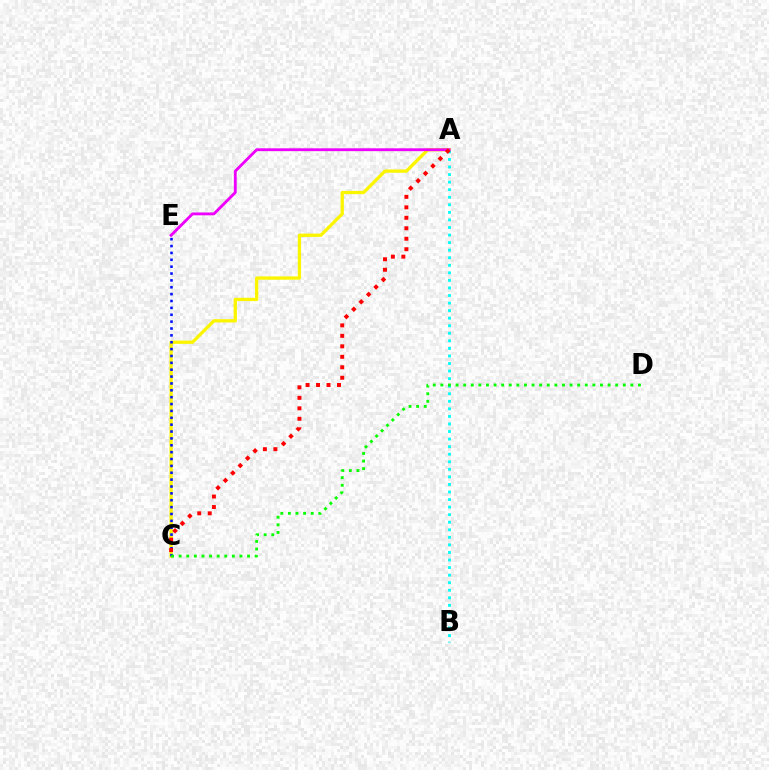{('A', 'C'): [{'color': '#fcf500', 'line_style': 'solid', 'thickness': 2.37}, {'color': '#ff0000', 'line_style': 'dotted', 'thickness': 2.85}], ('C', 'E'): [{'color': '#0010ff', 'line_style': 'dotted', 'thickness': 1.87}], ('A', 'B'): [{'color': '#00fff6', 'line_style': 'dotted', 'thickness': 2.05}], ('A', 'E'): [{'color': '#ee00ff', 'line_style': 'solid', 'thickness': 2.05}], ('C', 'D'): [{'color': '#08ff00', 'line_style': 'dotted', 'thickness': 2.07}]}